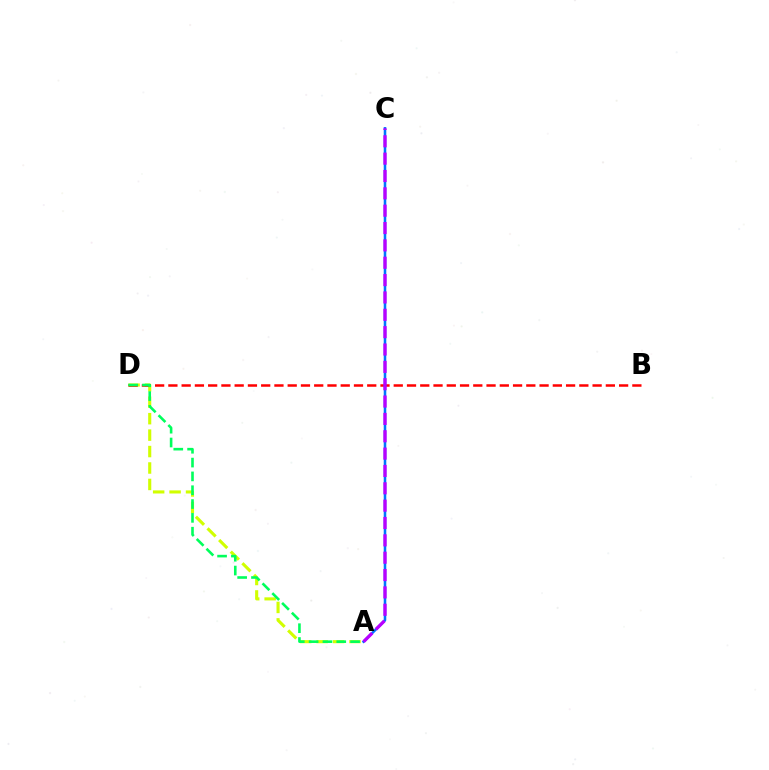{('A', 'D'): [{'color': '#d1ff00', 'line_style': 'dashed', 'thickness': 2.23}, {'color': '#00ff5c', 'line_style': 'dashed', 'thickness': 1.88}], ('B', 'D'): [{'color': '#ff0000', 'line_style': 'dashed', 'thickness': 1.8}], ('A', 'C'): [{'color': '#0074ff', 'line_style': 'solid', 'thickness': 1.84}, {'color': '#b900ff', 'line_style': 'dashed', 'thickness': 2.36}]}